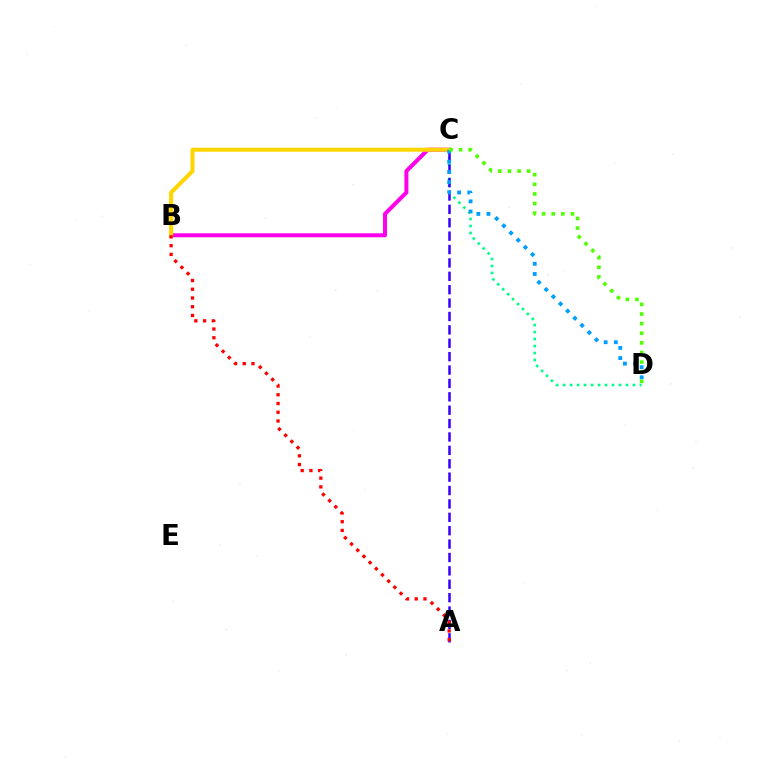{('B', 'C'): [{'color': '#ff00ed', 'line_style': 'solid', 'thickness': 2.89}, {'color': '#ffd500', 'line_style': 'solid', 'thickness': 2.91}], ('C', 'D'): [{'color': '#00ff86', 'line_style': 'dotted', 'thickness': 1.9}, {'color': '#009eff', 'line_style': 'dotted', 'thickness': 2.76}, {'color': '#4fff00', 'line_style': 'dotted', 'thickness': 2.61}], ('A', 'C'): [{'color': '#3700ff', 'line_style': 'dashed', 'thickness': 1.82}], ('A', 'B'): [{'color': '#ff0000', 'line_style': 'dotted', 'thickness': 2.37}]}